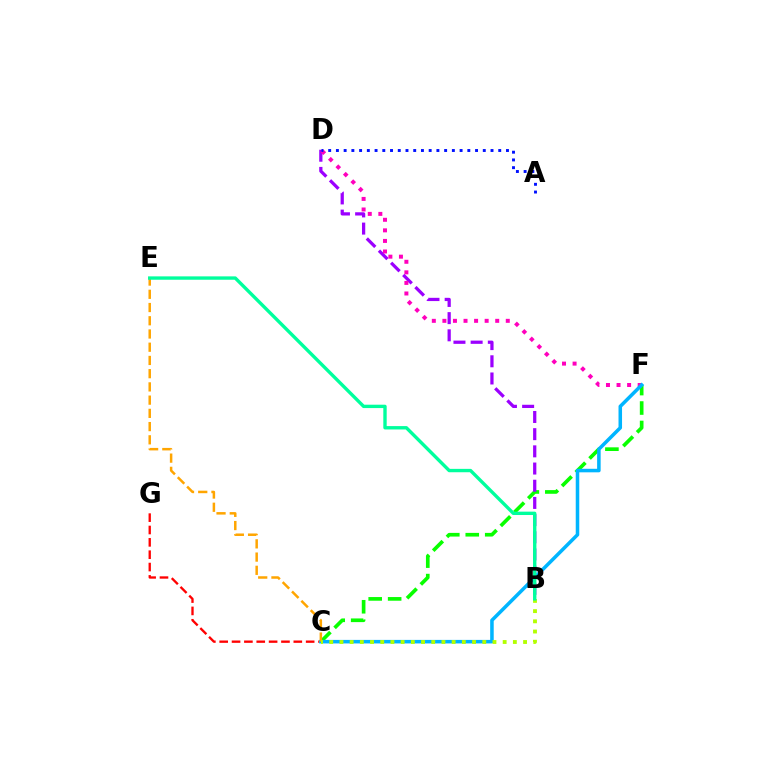{('C', 'F'): [{'color': '#08ff00', 'line_style': 'dashed', 'thickness': 2.64}, {'color': '#00b5ff', 'line_style': 'solid', 'thickness': 2.54}], ('B', 'D'): [{'color': '#9b00ff', 'line_style': 'dashed', 'thickness': 2.33}], ('C', 'G'): [{'color': '#ff0000', 'line_style': 'dashed', 'thickness': 1.68}], ('D', 'F'): [{'color': '#ff00bd', 'line_style': 'dotted', 'thickness': 2.87}], ('C', 'E'): [{'color': '#ffa500', 'line_style': 'dashed', 'thickness': 1.8}], ('A', 'D'): [{'color': '#0010ff', 'line_style': 'dotted', 'thickness': 2.1}], ('B', 'C'): [{'color': '#b3ff00', 'line_style': 'dotted', 'thickness': 2.77}], ('B', 'E'): [{'color': '#00ff9d', 'line_style': 'solid', 'thickness': 2.43}]}